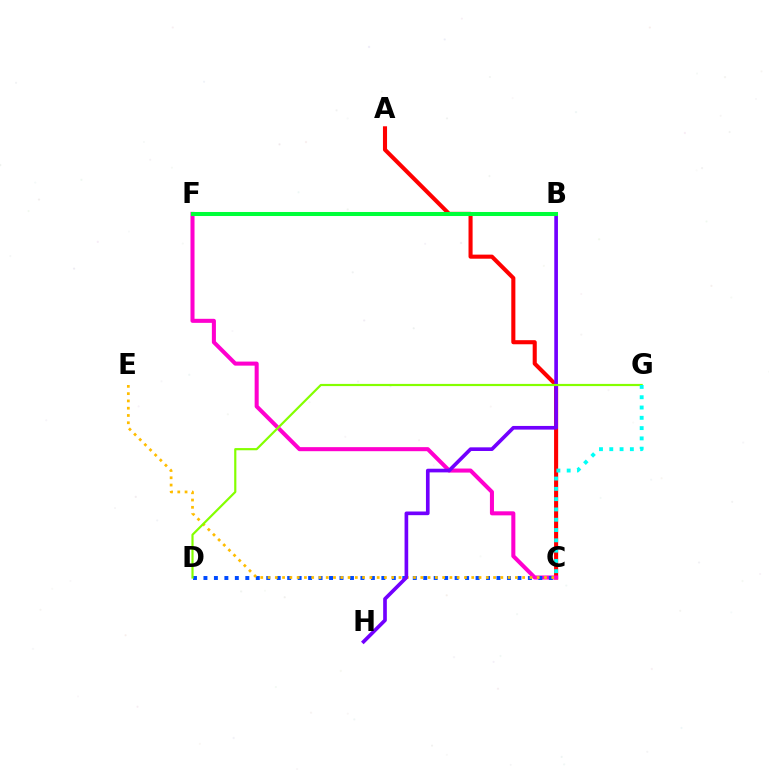{('A', 'C'): [{'color': '#ff0000', 'line_style': 'solid', 'thickness': 2.94}], ('C', 'F'): [{'color': '#ff00cf', 'line_style': 'solid', 'thickness': 2.91}], ('C', 'D'): [{'color': '#004bff', 'line_style': 'dotted', 'thickness': 2.84}], ('C', 'E'): [{'color': '#ffbd00', 'line_style': 'dotted', 'thickness': 1.98}], ('B', 'H'): [{'color': '#7200ff', 'line_style': 'solid', 'thickness': 2.64}], ('B', 'F'): [{'color': '#00ff39', 'line_style': 'solid', 'thickness': 2.91}], ('D', 'G'): [{'color': '#84ff00', 'line_style': 'solid', 'thickness': 1.58}], ('C', 'G'): [{'color': '#00fff6', 'line_style': 'dotted', 'thickness': 2.8}]}